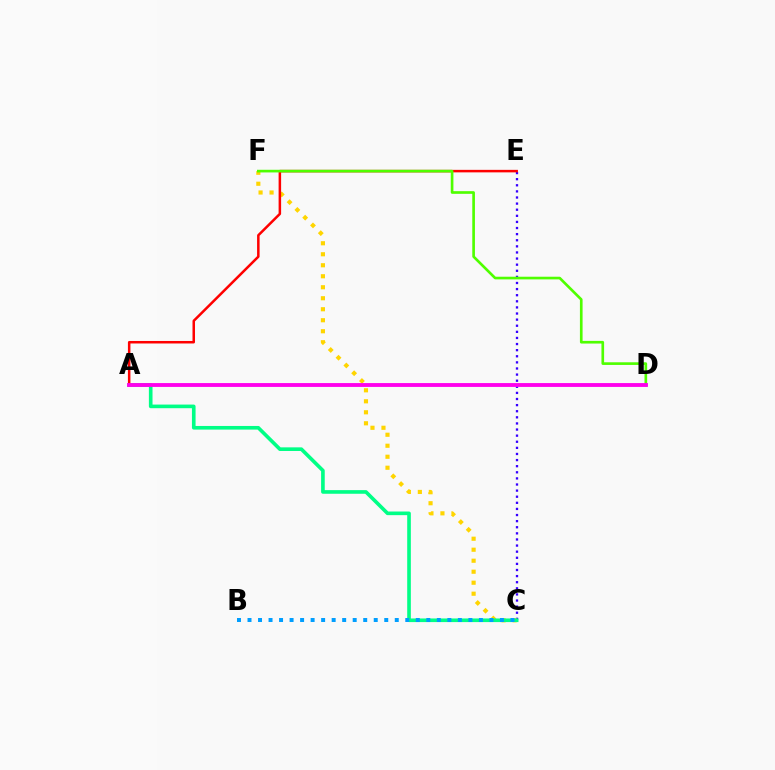{('C', 'E'): [{'color': '#3700ff', 'line_style': 'dotted', 'thickness': 1.66}], ('C', 'F'): [{'color': '#ffd500', 'line_style': 'dotted', 'thickness': 2.99}], ('A', 'C'): [{'color': '#00ff86', 'line_style': 'solid', 'thickness': 2.62}], ('A', 'E'): [{'color': '#ff0000', 'line_style': 'solid', 'thickness': 1.81}], ('D', 'F'): [{'color': '#4fff00', 'line_style': 'solid', 'thickness': 1.91}], ('A', 'D'): [{'color': '#ff00ed', 'line_style': 'solid', 'thickness': 2.77}], ('B', 'C'): [{'color': '#009eff', 'line_style': 'dotted', 'thickness': 2.86}]}